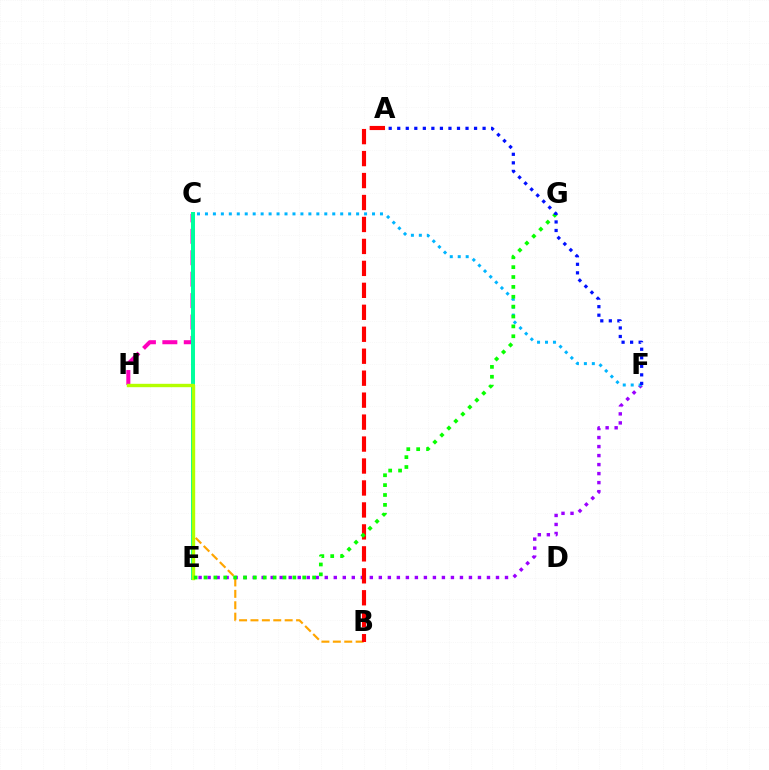{('B', 'C'): [{'color': '#ffa500', 'line_style': 'dashed', 'thickness': 1.55}], ('E', 'F'): [{'color': '#9b00ff', 'line_style': 'dotted', 'thickness': 2.45}], ('C', 'F'): [{'color': '#00b5ff', 'line_style': 'dotted', 'thickness': 2.16}], ('C', 'H'): [{'color': '#ff00bd', 'line_style': 'dashed', 'thickness': 2.91}], ('A', 'B'): [{'color': '#ff0000', 'line_style': 'dashed', 'thickness': 2.98}], ('C', 'E'): [{'color': '#00ff9d', 'line_style': 'solid', 'thickness': 2.86}], ('E', 'H'): [{'color': '#b3ff00', 'line_style': 'solid', 'thickness': 2.44}], ('E', 'G'): [{'color': '#08ff00', 'line_style': 'dotted', 'thickness': 2.68}], ('A', 'F'): [{'color': '#0010ff', 'line_style': 'dotted', 'thickness': 2.32}]}